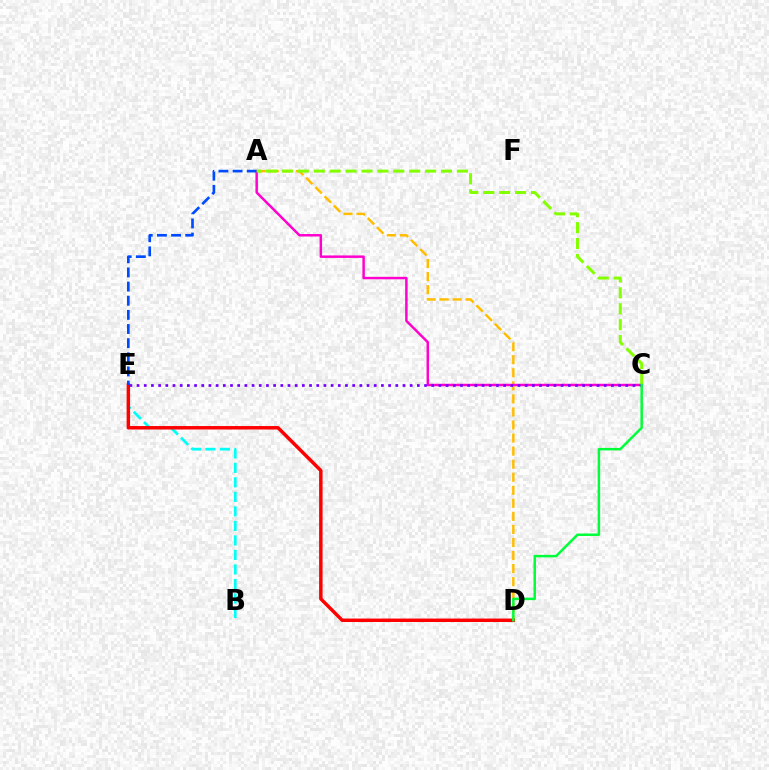{('A', 'D'): [{'color': '#ffbd00', 'line_style': 'dashed', 'thickness': 1.77}], ('B', 'E'): [{'color': '#00fff6', 'line_style': 'dashed', 'thickness': 1.97}], ('D', 'E'): [{'color': '#ff0000', 'line_style': 'solid', 'thickness': 2.49}], ('A', 'C'): [{'color': '#ff00cf', 'line_style': 'solid', 'thickness': 1.78}, {'color': '#84ff00', 'line_style': 'dashed', 'thickness': 2.16}], ('A', 'E'): [{'color': '#004bff', 'line_style': 'dashed', 'thickness': 1.92}], ('C', 'E'): [{'color': '#7200ff', 'line_style': 'dotted', 'thickness': 1.95}], ('C', 'D'): [{'color': '#00ff39', 'line_style': 'solid', 'thickness': 1.79}]}